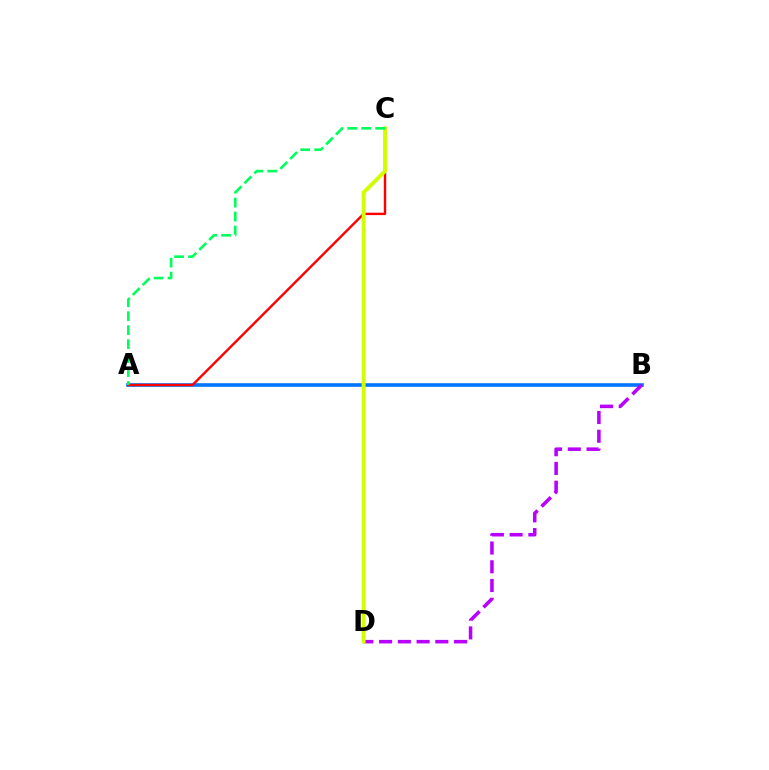{('A', 'B'): [{'color': '#0074ff', 'line_style': 'solid', 'thickness': 2.6}], ('B', 'D'): [{'color': '#b900ff', 'line_style': 'dashed', 'thickness': 2.55}], ('A', 'C'): [{'color': '#ff0000', 'line_style': 'solid', 'thickness': 1.73}, {'color': '#00ff5c', 'line_style': 'dashed', 'thickness': 1.9}], ('C', 'D'): [{'color': '#d1ff00', 'line_style': 'solid', 'thickness': 2.81}]}